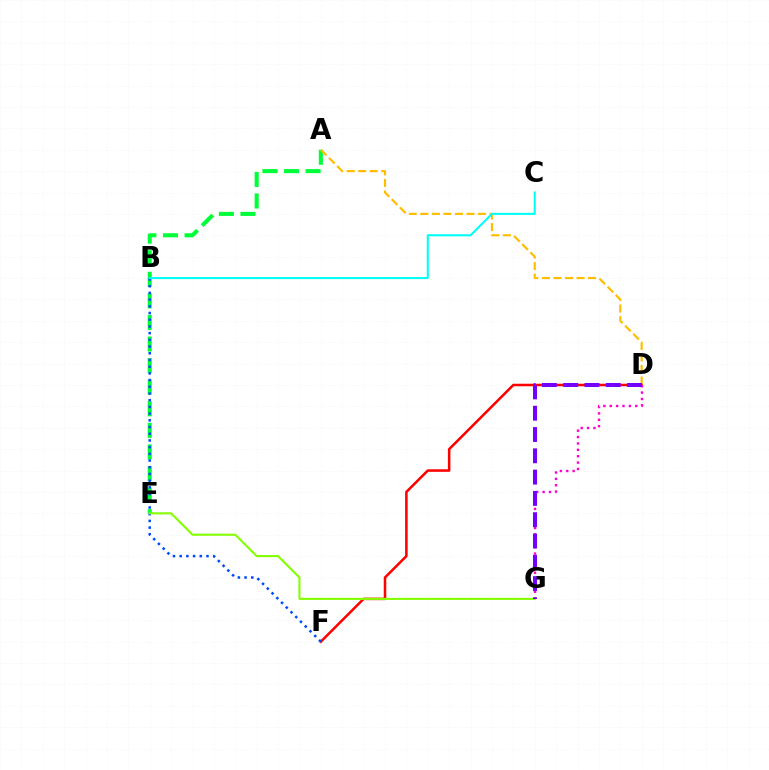{('A', 'E'): [{'color': '#00ff39', 'line_style': 'dashed', 'thickness': 2.93}], ('D', 'F'): [{'color': '#ff0000', 'line_style': 'solid', 'thickness': 1.83}], ('B', 'F'): [{'color': '#004bff', 'line_style': 'dotted', 'thickness': 1.82}], ('A', 'D'): [{'color': '#ffbd00', 'line_style': 'dashed', 'thickness': 1.57}], ('B', 'C'): [{'color': '#00fff6', 'line_style': 'solid', 'thickness': 1.51}], ('D', 'G'): [{'color': '#ff00cf', 'line_style': 'dotted', 'thickness': 1.73}, {'color': '#7200ff', 'line_style': 'dashed', 'thickness': 2.89}], ('E', 'G'): [{'color': '#84ff00', 'line_style': 'solid', 'thickness': 1.5}]}